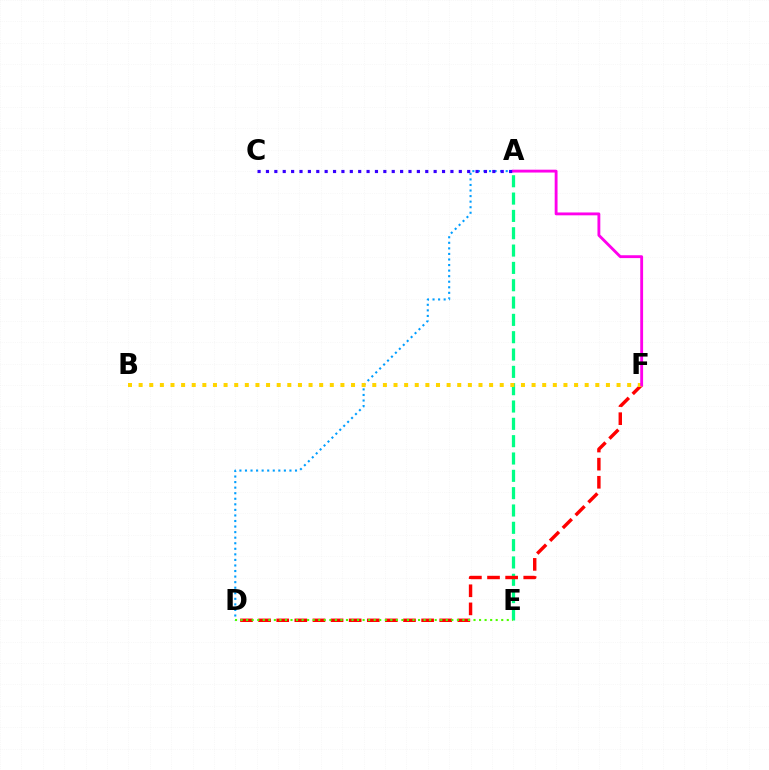{('A', 'D'): [{'color': '#009eff', 'line_style': 'dotted', 'thickness': 1.51}], ('A', 'E'): [{'color': '#00ff86', 'line_style': 'dashed', 'thickness': 2.35}], ('D', 'F'): [{'color': '#ff0000', 'line_style': 'dashed', 'thickness': 2.46}], ('D', 'E'): [{'color': '#4fff00', 'line_style': 'dotted', 'thickness': 1.51}], ('B', 'F'): [{'color': '#ffd500', 'line_style': 'dotted', 'thickness': 2.89}], ('A', 'F'): [{'color': '#ff00ed', 'line_style': 'solid', 'thickness': 2.06}], ('A', 'C'): [{'color': '#3700ff', 'line_style': 'dotted', 'thickness': 2.28}]}